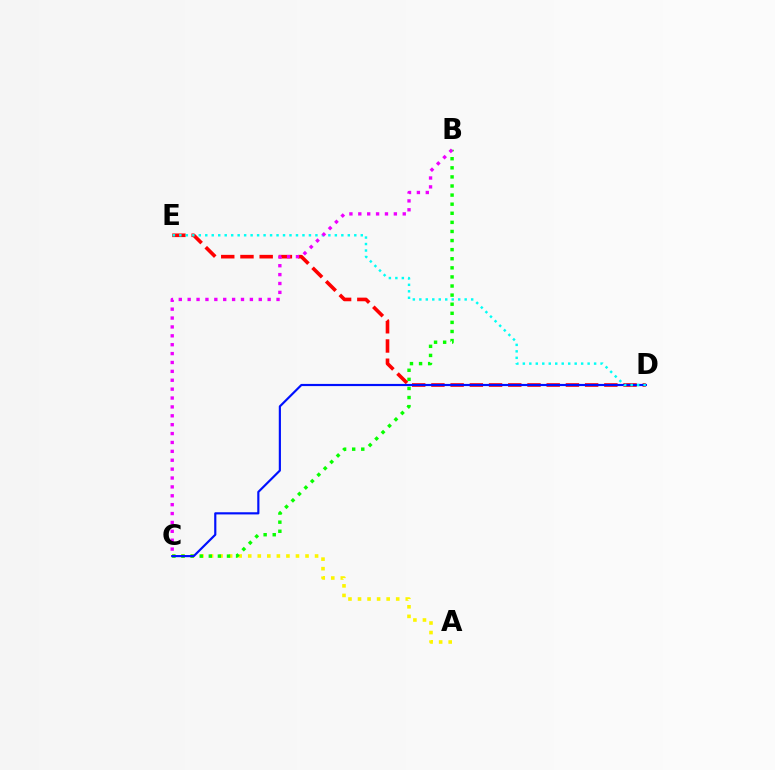{('D', 'E'): [{'color': '#ff0000', 'line_style': 'dashed', 'thickness': 2.61}, {'color': '#00fff6', 'line_style': 'dotted', 'thickness': 1.76}], ('A', 'C'): [{'color': '#fcf500', 'line_style': 'dotted', 'thickness': 2.59}], ('B', 'C'): [{'color': '#08ff00', 'line_style': 'dotted', 'thickness': 2.47}, {'color': '#ee00ff', 'line_style': 'dotted', 'thickness': 2.41}], ('C', 'D'): [{'color': '#0010ff', 'line_style': 'solid', 'thickness': 1.56}]}